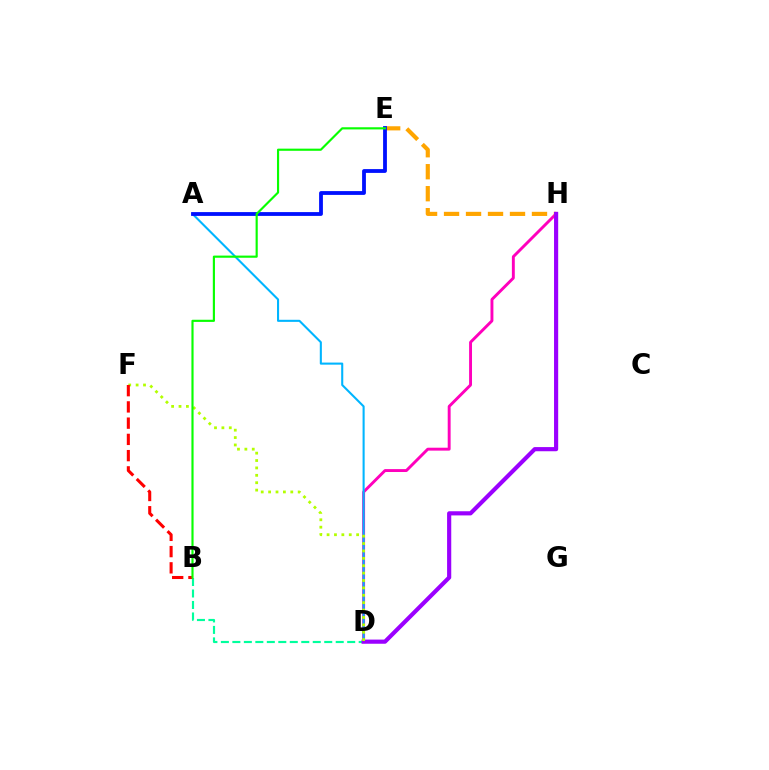{('D', 'H'): [{'color': '#ff00bd', 'line_style': 'solid', 'thickness': 2.09}, {'color': '#9b00ff', 'line_style': 'solid', 'thickness': 2.99}], ('A', 'D'): [{'color': '#00b5ff', 'line_style': 'solid', 'thickness': 1.5}], ('B', 'D'): [{'color': '#00ff9d', 'line_style': 'dashed', 'thickness': 1.56}], ('E', 'H'): [{'color': '#ffa500', 'line_style': 'dashed', 'thickness': 2.99}], ('D', 'F'): [{'color': '#b3ff00', 'line_style': 'dotted', 'thickness': 2.01}], ('B', 'F'): [{'color': '#ff0000', 'line_style': 'dashed', 'thickness': 2.21}], ('A', 'E'): [{'color': '#0010ff', 'line_style': 'solid', 'thickness': 2.74}], ('B', 'E'): [{'color': '#08ff00', 'line_style': 'solid', 'thickness': 1.55}]}